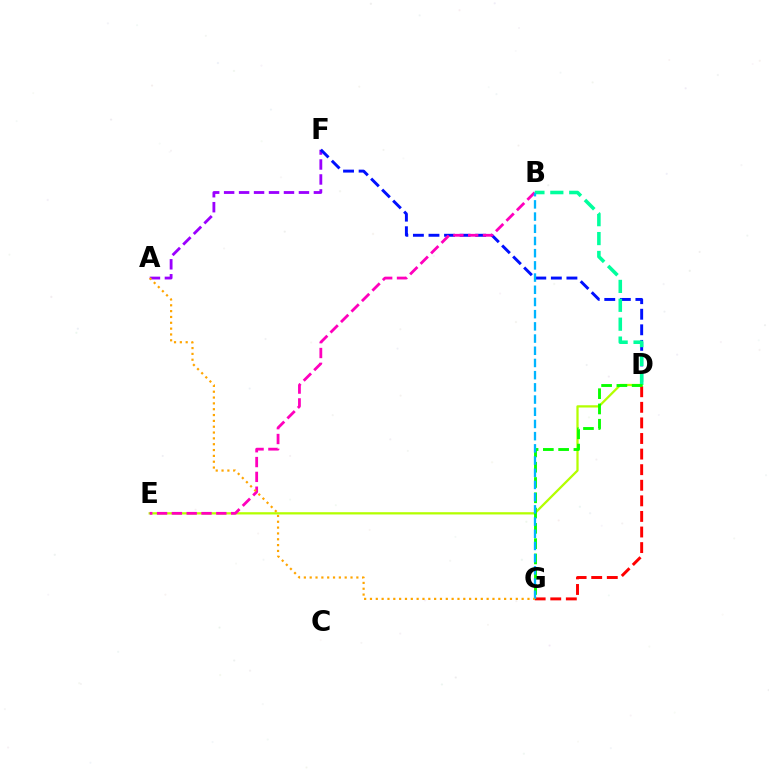{('A', 'F'): [{'color': '#9b00ff', 'line_style': 'dashed', 'thickness': 2.03}], ('D', 'F'): [{'color': '#0010ff', 'line_style': 'dashed', 'thickness': 2.11}], ('D', 'E'): [{'color': '#b3ff00', 'line_style': 'solid', 'thickness': 1.63}], ('B', 'E'): [{'color': '#ff00bd', 'line_style': 'dashed', 'thickness': 2.01}], ('B', 'D'): [{'color': '#00ff9d', 'line_style': 'dashed', 'thickness': 2.57}], ('D', 'G'): [{'color': '#ff0000', 'line_style': 'dashed', 'thickness': 2.12}, {'color': '#08ff00', 'line_style': 'dashed', 'thickness': 2.08}], ('B', 'G'): [{'color': '#00b5ff', 'line_style': 'dashed', 'thickness': 1.66}], ('A', 'G'): [{'color': '#ffa500', 'line_style': 'dotted', 'thickness': 1.58}]}